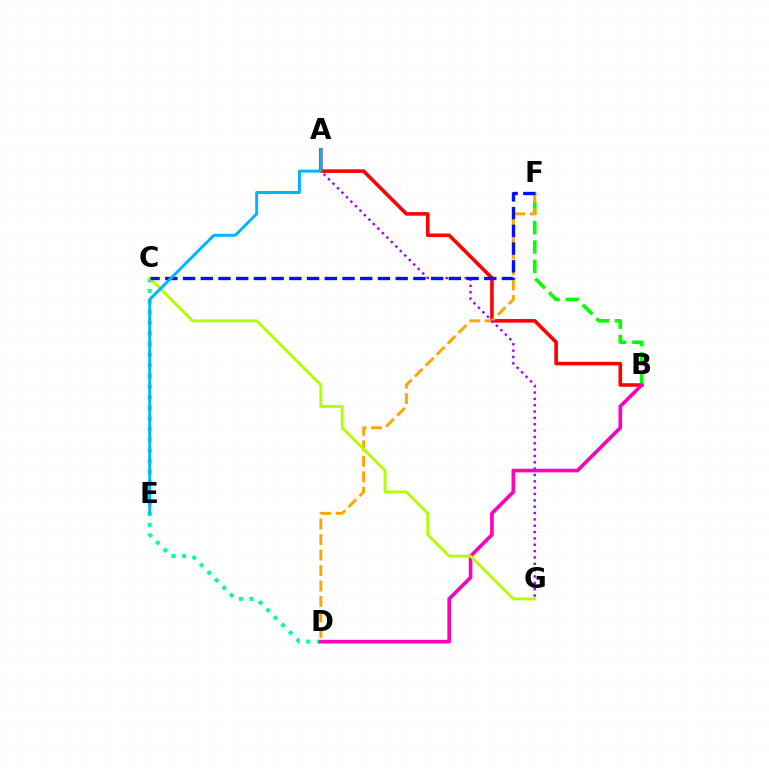{('C', 'D'): [{'color': '#00ff9d', 'line_style': 'dotted', 'thickness': 2.89}], ('A', 'B'): [{'color': '#ff0000', 'line_style': 'solid', 'thickness': 2.58}], ('B', 'F'): [{'color': '#08ff00', 'line_style': 'dashed', 'thickness': 2.63}], ('D', 'F'): [{'color': '#ffa500', 'line_style': 'dashed', 'thickness': 2.1}], ('B', 'D'): [{'color': '#ff00bd', 'line_style': 'solid', 'thickness': 2.61}], ('A', 'G'): [{'color': '#9b00ff', 'line_style': 'dotted', 'thickness': 1.72}], ('C', 'G'): [{'color': '#b3ff00', 'line_style': 'solid', 'thickness': 2.08}], ('C', 'F'): [{'color': '#0010ff', 'line_style': 'dashed', 'thickness': 2.41}], ('A', 'E'): [{'color': '#00b5ff', 'line_style': 'solid', 'thickness': 2.13}]}